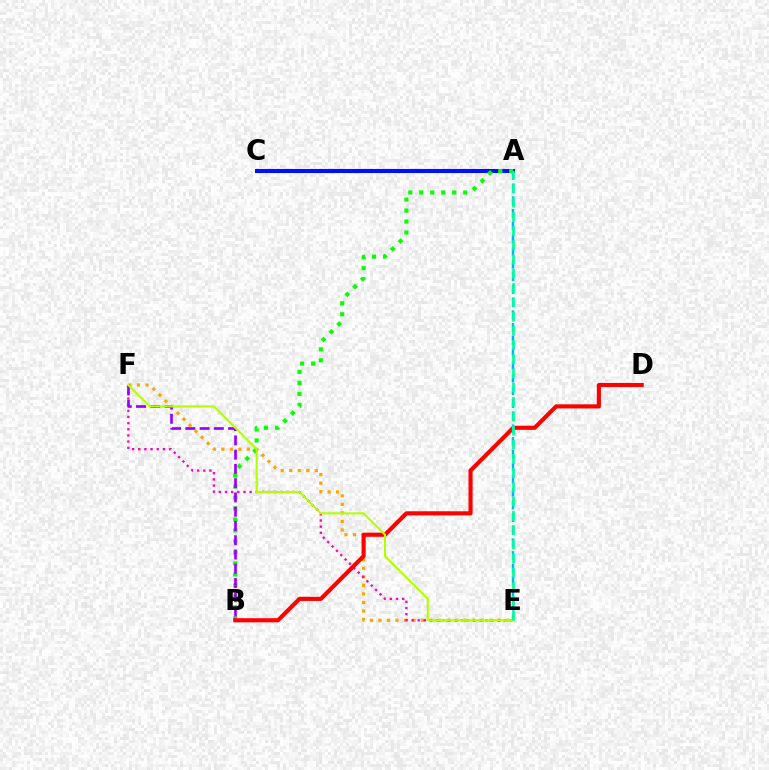{('E', 'F'): [{'color': '#ffa500', 'line_style': 'dotted', 'thickness': 2.32}, {'color': '#ff00bd', 'line_style': 'dotted', 'thickness': 1.67}, {'color': '#b3ff00', 'line_style': 'solid', 'thickness': 1.51}], ('A', 'C'): [{'color': '#0010ff', 'line_style': 'solid', 'thickness': 2.94}], ('A', 'B'): [{'color': '#08ff00', 'line_style': 'dotted', 'thickness': 2.98}], ('B', 'F'): [{'color': '#9b00ff', 'line_style': 'dashed', 'thickness': 1.94}], ('B', 'D'): [{'color': '#ff0000', 'line_style': 'solid', 'thickness': 2.97}], ('A', 'E'): [{'color': '#00b5ff', 'line_style': 'dashed', 'thickness': 1.72}, {'color': '#00ff9d', 'line_style': 'dashed', 'thickness': 1.93}]}